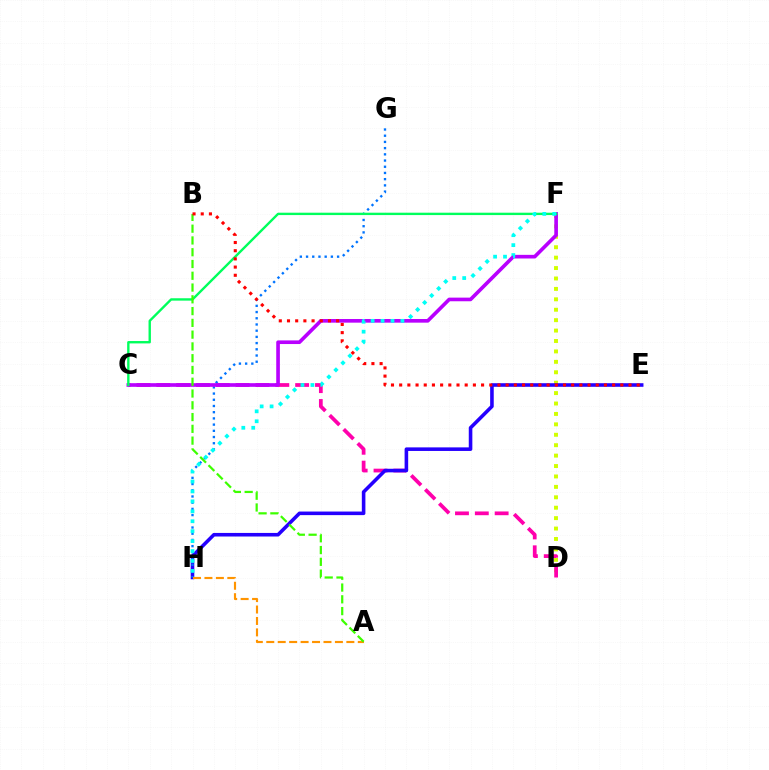{('D', 'F'): [{'color': '#d1ff00', 'line_style': 'dotted', 'thickness': 2.83}], ('C', 'D'): [{'color': '#ff00ac', 'line_style': 'dashed', 'thickness': 2.69}], ('E', 'H'): [{'color': '#2500ff', 'line_style': 'solid', 'thickness': 2.58}], ('G', 'H'): [{'color': '#0074ff', 'line_style': 'dotted', 'thickness': 1.69}], ('C', 'F'): [{'color': '#b900ff', 'line_style': 'solid', 'thickness': 2.62}, {'color': '#00ff5c', 'line_style': 'solid', 'thickness': 1.71}], ('A', 'H'): [{'color': '#ff9400', 'line_style': 'dashed', 'thickness': 1.55}], ('F', 'H'): [{'color': '#00fff6', 'line_style': 'dotted', 'thickness': 2.7}], ('A', 'B'): [{'color': '#3dff00', 'line_style': 'dashed', 'thickness': 1.6}], ('B', 'E'): [{'color': '#ff0000', 'line_style': 'dotted', 'thickness': 2.23}]}